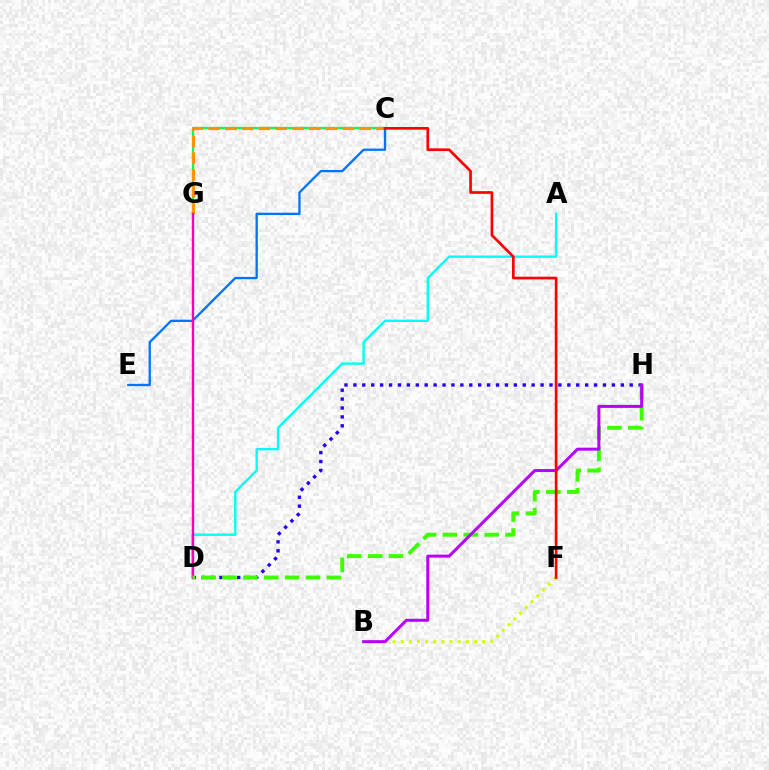{('B', 'F'): [{'color': '#d1ff00', 'line_style': 'dotted', 'thickness': 2.21}], ('A', 'D'): [{'color': '#00fff6', 'line_style': 'solid', 'thickness': 1.7}], ('C', 'G'): [{'color': '#00ff5c', 'line_style': 'solid', 'thickness': 1.61}, {'color': '#ff9400', 'line_style': 'dashed', 'thickness': 2.28}], ('D', 'H'): [{'color': '#2500ff', 'line_style': 'dotted', 'thickness': 2.42}, {'color': '#3dff00', 'line_style': 'dashed', 'thickness': 2.84}], ('C', 'E'): [{'color': '#0074ff', 'line_style': 'solid', 'thickness': 1.67}], ('D', 'G'): [{'color': '#ff00ac', 'line_style': 'solid', 'thickness': 1.72}], ('B', 'H'): [{'color': '#b900ff', 'line_style': 'solid', 'thickness': 2.16}], ('C', 'F'): [{'color': '#ff0000', 'line_style': 'solid', 'thickness': 1.93}]}